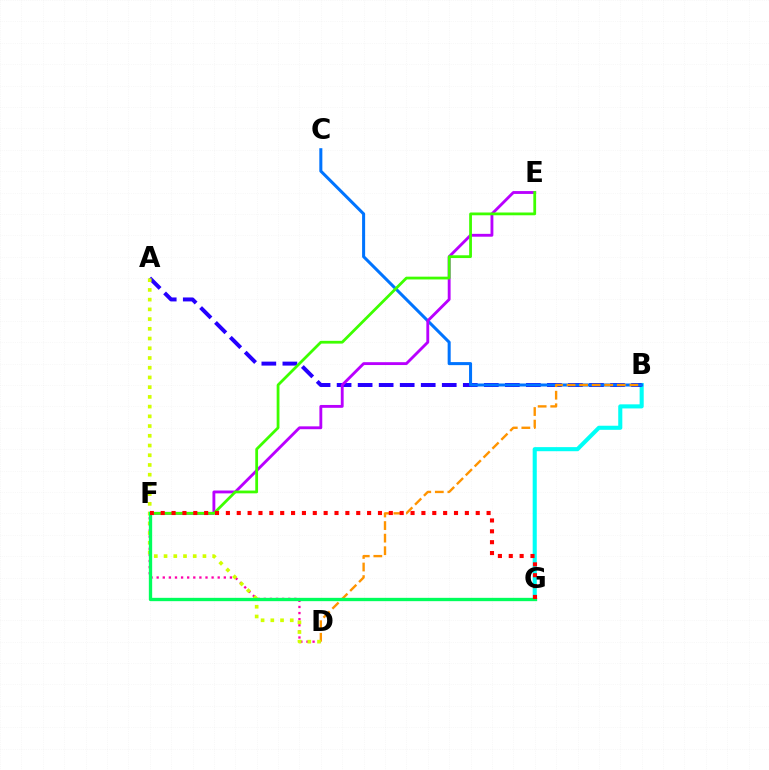{('B', 'G'): [{'color': '#00fff6', 'line_style': 'solid', 'thickness': 2.94}], ('A', 'B'): [{'color': '#2500ff', 'line_style': 'dashed', 'thickness': 2.86}], ('B', 'C'): [{'color': '#0074ff', 'line_style': 'solid', 'thickness': 2.18}], ('D', 'F'): [{'color': '#ff00ac', 'line_style': 'dotted', 'thickness': 1.66}], ('E', 'F'): [{'color': '#b900ff', 'line_style': 'solid', 'thickness': 2.05}, {'color': '#3dff00', 'line_style': 'solid', 'thickness': 2.0}], ('B', 'D'): [{'color': '#ff9400', 'line_style': 'dashed', 'thickness': 1.71}], ('A', 'D'): [{'color': '#d1ff00', 'line_style': 'dotted', 'thickness': 2.64}], ('F', 'G'): [{'color': '#00ff5c', 'line_style': 'solid', 'thickness': 2.39}, {'color': '#ff0000', 'line_style': 'dotted', 'thickness': 2.95}]}